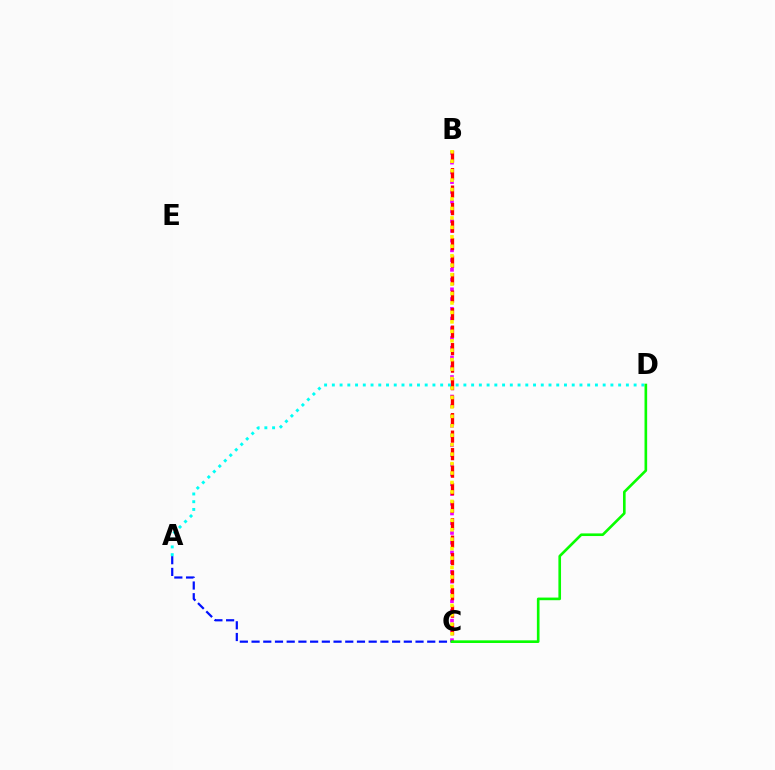{('B', 'C'): [{'color': '#ee00ff', 'line_style': 'dotted', 'thickness': 2.65}, {'color': '#ff0000', 'line_style': 'dashed', 'thickness': 2.38}, {'color': '#fcf500', 'line_style': 'dotted', 'thickness': 2.57}], ('A', 'C'): [{'color': '#0010ff', 'line_style': 'dashed', 'thickness': 1.59}], ('A', 'D'): [{'color': '#00fff6', 'line_style': 'dotted', 'thickness': 2.1}], ('C', 'D'): [{'color': '#08ff00', 'line_style': 'solid', 'thickness': 1.9}]}